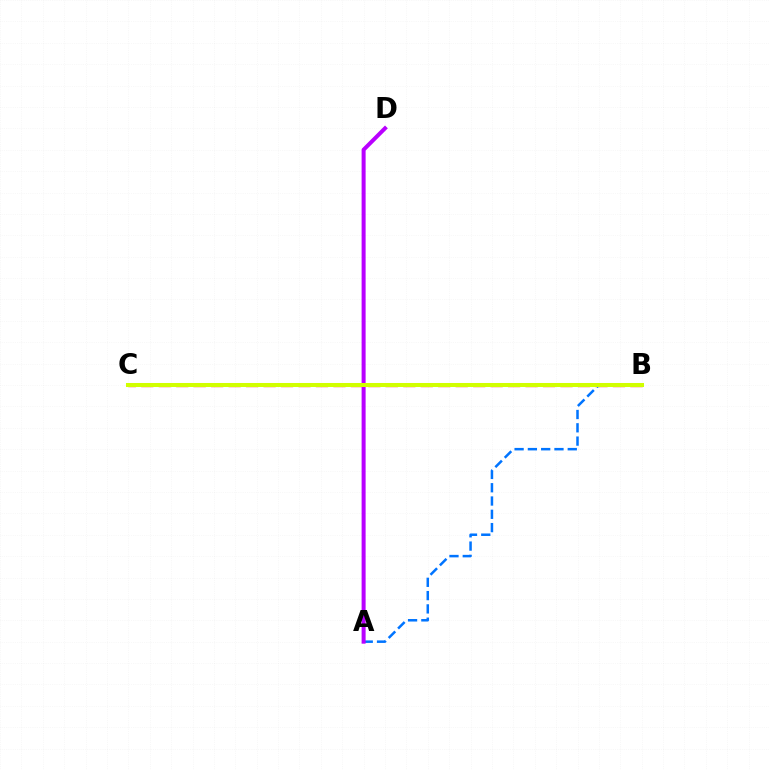{('B', 'C'): [{'color': '#ff0000', 'line_style': 'dashed', 'thickness': 2.37}, {'color': '#00ff5c', 'line_style': 'dashed', 'thickness': 2.56}, {'color': '#d1ff00', 'line_style': 'solid', 'thickness': 2.9}], ('A', 'B'): [{'color': '#0074ff', 'line_style': 'dashed', 'thickness': 1.81}], ('A', 'D'): [{'color': '#b900ff', 'line_style': 'solid', 'thickness': 2.88}]}